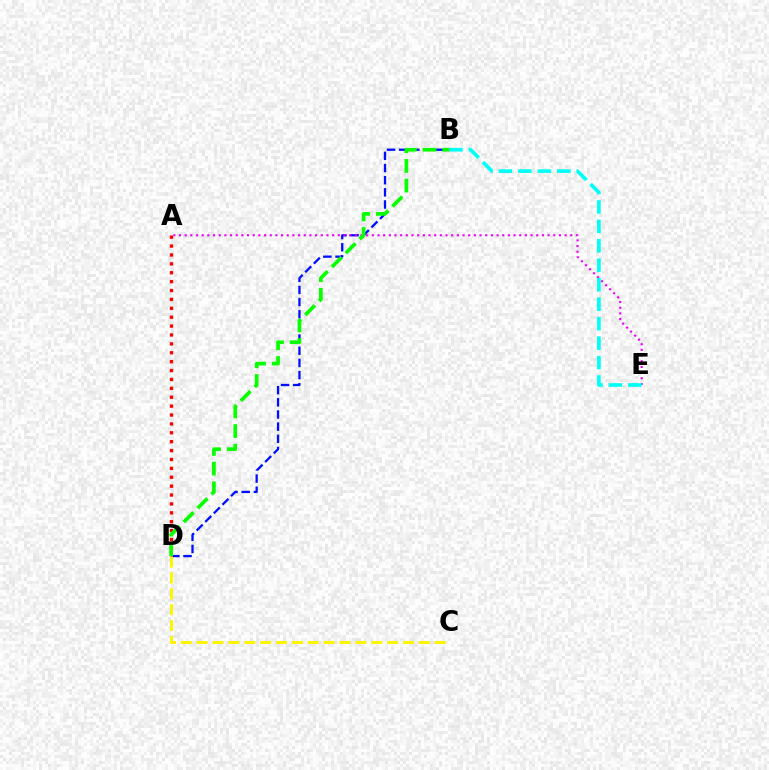{('B', 'D'): [{'color': '#0010ff', 'line_style': 'dashed', 'thickness': 1.65}, {'color': '#08ff00', 'line_style': 'dashed', 'thickness': 2.67}], ('A', 'E'): [{'color': '#ee00ff', 'line_style': 'dotted', 'thickness': 1.54}], ('A', 'D'): [{'color': '#ff0000', 'line_style': 'dotted', 'thickness': 2.42}], ('B', 'E'): [{'color': '#00fff6', 'line_style': 'dashed', 'thickness': 2.64}], ('C', 'D'): [{'color': '#fcf500', 'line_style': 'dashed', 'thickness': 2.16}]}